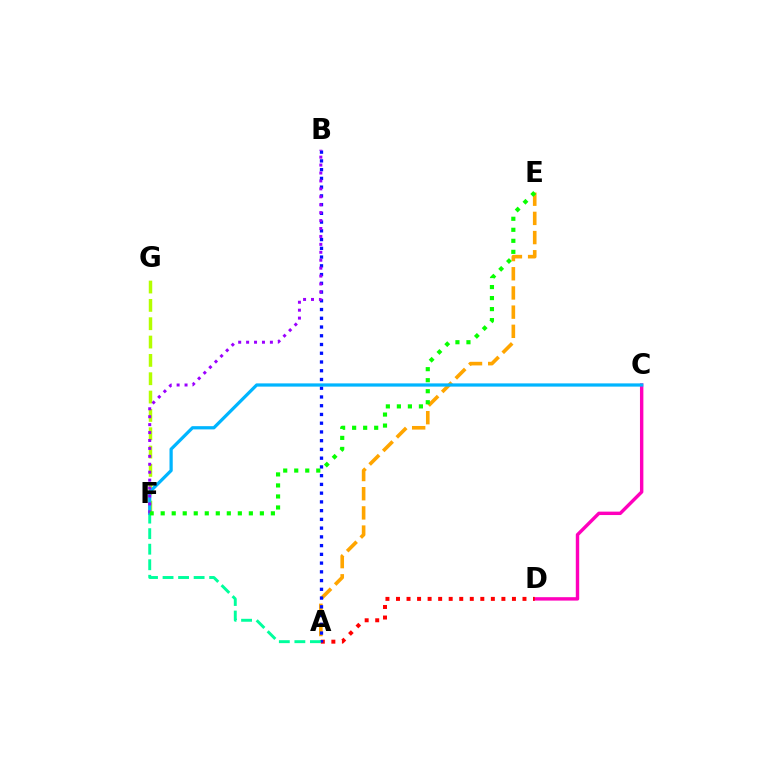{('C', 'D'): [{'color': '#ff00bd', 'line_style': 'solid', 'thickness': 2.46}], ('A', 'E'): [{'color': '#ffa500', 'line_style': 'dashed', 'thickness': 2.61}], ('F', 'G'): [{'color': '#b3ff00', 'line_style': 'dashed', 'thickness': 2.49}], ('A', 'D'): [{'color': '#ff0000', 'line_style': 'dotted', 'thickness': 2.86}], ('A', 'B'): [{'color': '#0010ff', 'line_style': 'dotted', 'thickness': 2.38}], ('A', 'F'): [{'color': '#00ff9d', 'line_style': 'dashed', 'thickness': 2.11}], ('C', 'F'): [{'color': '#00b5ff', 'line_style': 'solid', 'thickness': 2.33}], ('B', 'F'): [{'color': '#9b00ff', 'line_style': 'dotted', 'thickness': 2.15}], ('E', 'F'): [{'color': '#08ff00', 'line_style': 'dotted', 'thickness': 2.99}]}